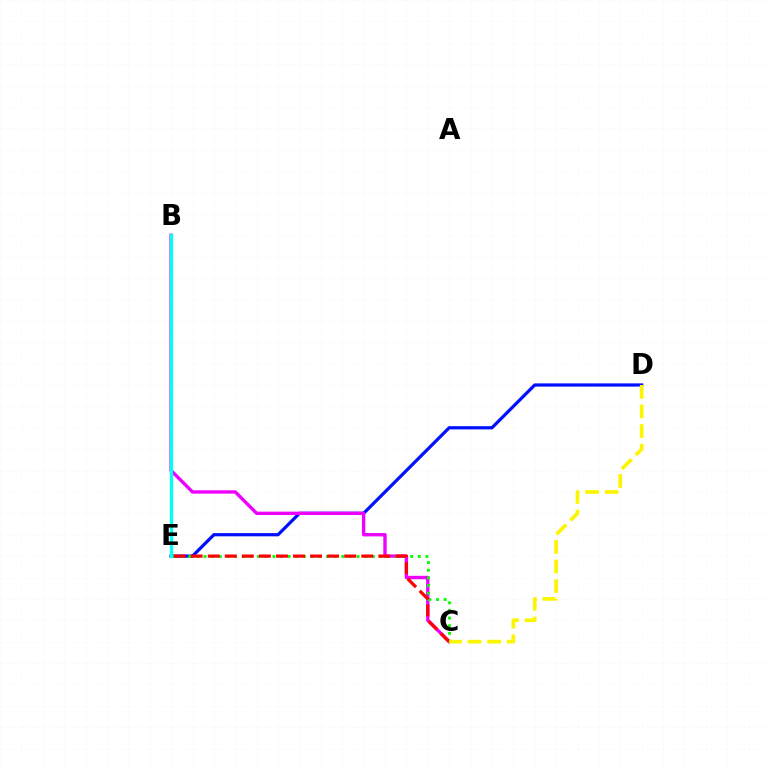{('D', 'E'): [{'color': '#0010ff', 'line_style': 'solid', 'thickness': 2.32}], ('B', 'C'): [{'color': '#ee00ff', 'line_style': 'solid', 'thickness': 2.42}], ('C', 'E'): [{'color': '#08ff00', 'line_style': 'dotted', 'thickness': 2.08}, {'color': '#ff0000', 'line_style': 'dashed', 'thickness': 2.32}], ('C', 'D'): [{'color': '#fcf500', 'line_style': 'dashed', 'thickness': 2.66}], ('B', 'E'): [{'color': '#00fff6', 'line_style': 'solid', 'thickness': 2.36}]}